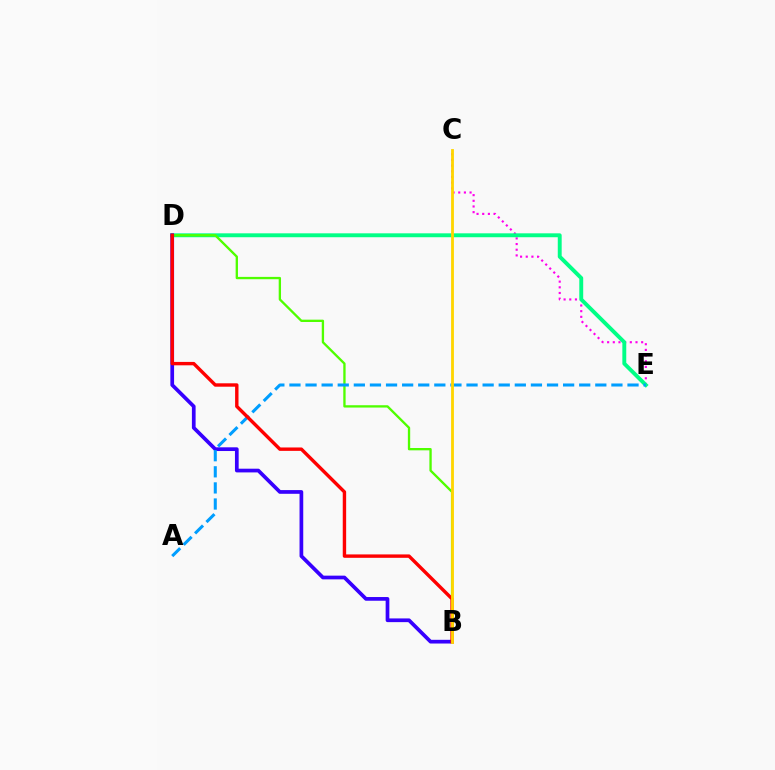{('C', 'E'): [{'color': '#ff00ed', 'line_style': 'dotted', 'thickness': 1.54}], ('D', 'E'): [{'color': '#00ff86', 'line_style': 'solid', 'thickness': 2.81}], ('B', 'D'): [{'color': '#4fff00', 'line_style': 'solid', 'thickness': 1.68}, {'color': '#3700ff', 'line_style': 'solid', 'thickness': 2.67}, {'color': '#ff0000', 'line_style': 'solid', 'thickness': 2.45}], ('A', 'E'): [{'color': '#009eff', 'line_style': 'dashed', 'thickness': 2.19}], ('B', 'C'): [{'color': '#ffd500', 'line_style': 'solid', 'thickness': 2.03}]}